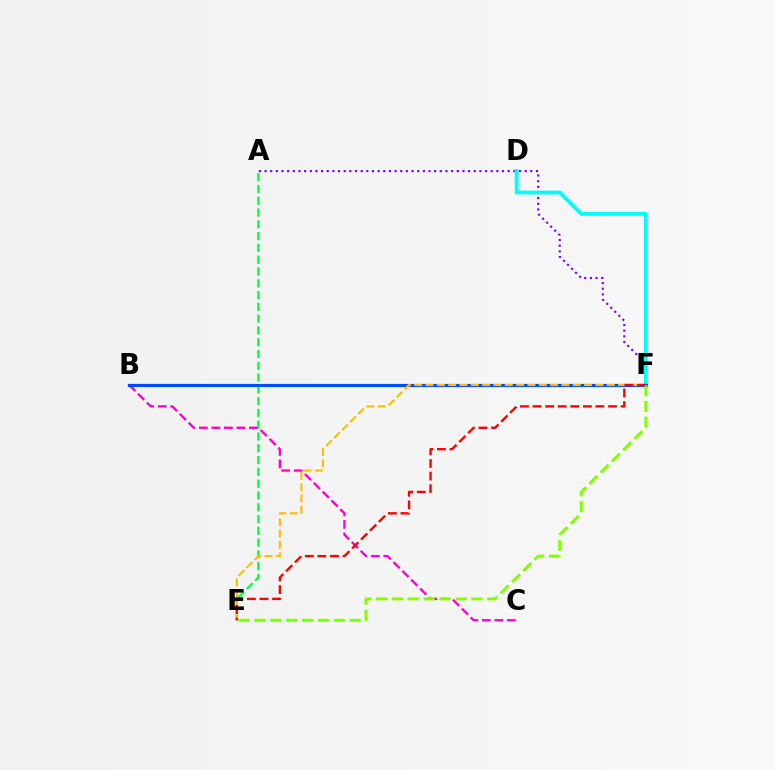{('A', 'F'): [{'color': '#7200ff', 'line_style': 'dotted', 'thickness': 1.54}], ('D', 'F'): [{'color': '#00fff6', 'line_style': 'solid', 'thickness': 2.76}], ('A', 'E'): [{'color': '#00ff39', 'line_style': 'dashed', 'thickness': 1.6}], ('B', 'C'): [{'color': '#ff00cf', 'line_style': 'dashed', 'thickness': 1.7}], ('B', 'F'): [{'color': '#004bff', 'line_style': 'solid', 'thickness': 2.27}], ('E', 'F'): [{'color': '#84ff00', 'line_style': 'dashed', 'thickness': 2.16}, {'color': '#ffbd00', 'line_style': 'dashed', 'thickness': 1.54}, {'color': '#ff0000', 'line_style': 'dashed', 'thickness': 1.71}]}